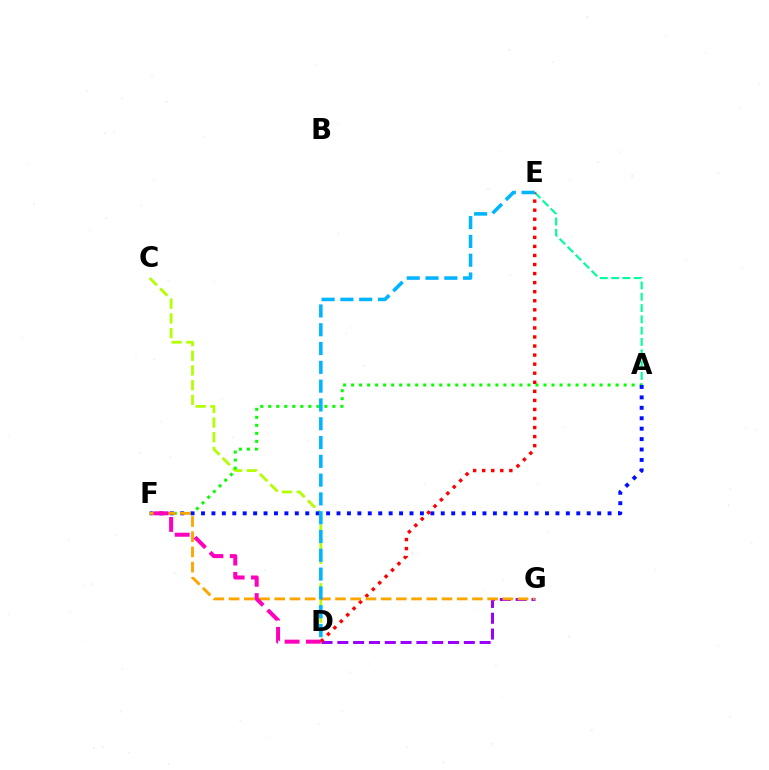{('C', 'D'): [{'color': '#b3ff00', 'line_style': 'dashed', 'thickness': 2.0}], ('D', 'G'): [{'color': '#9b00ff', 'line_style': 'dashed', 'thickness': 2.15}], ('A', 'E'): [{'color': '#00ff9d', 'line_style': 'dashed', 'thickness': 1.54}], ('A', 'F'): [{'color': '#08ff00', 'line_style': 'dotted', 'thickness': 2.18}, {'color': '#0010ff', 'line_style': 'dotted', 'thickness': 2.83}], ('D', 'E'): [{'color': '#ff0000', 'line_style': 'dotted', 'thickness': 2.46}, {'color': '#00b5ff', 'line_style': 'dashed', 'thickness': 2.55}], ('F', 'G'): [{'color': '#ffa500', 'line_style': 'dashed', 'thickness': 2.07}], ('D', 'F'): [{'color': '#ff00bd', 'line_style': 'dashed', 'thickness': 2.9}]}